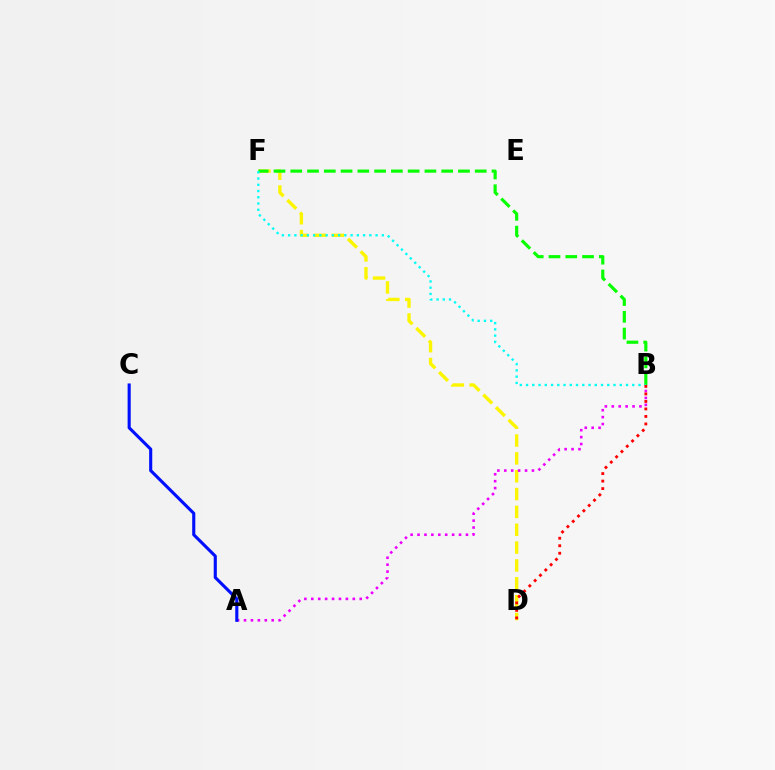{('D', 'F'): [{'color': '#fcf500', 'line_style': 'dashed', 'thickness': 2.42}], ('A', 'B'): [{'color': '#ee00ff', 'line_style': 'dotted', 'thickness': 1.88}], ('B', 'F'): [{'color': '#08ff00', 'line_style': 'dashed', 'thickness': 2.28}, {'color': '#00fff6', 'line_style': 'dotted', 'thickness': 1.7}], ('B', 'D'): [{'color': '#ff0000', 'line_style': 'dotted', 'thickness': 2.04}], ('A', 'C'): [{'color': '#0010ff', 'line_style': 'solid', 'thickness': 2.24}]}